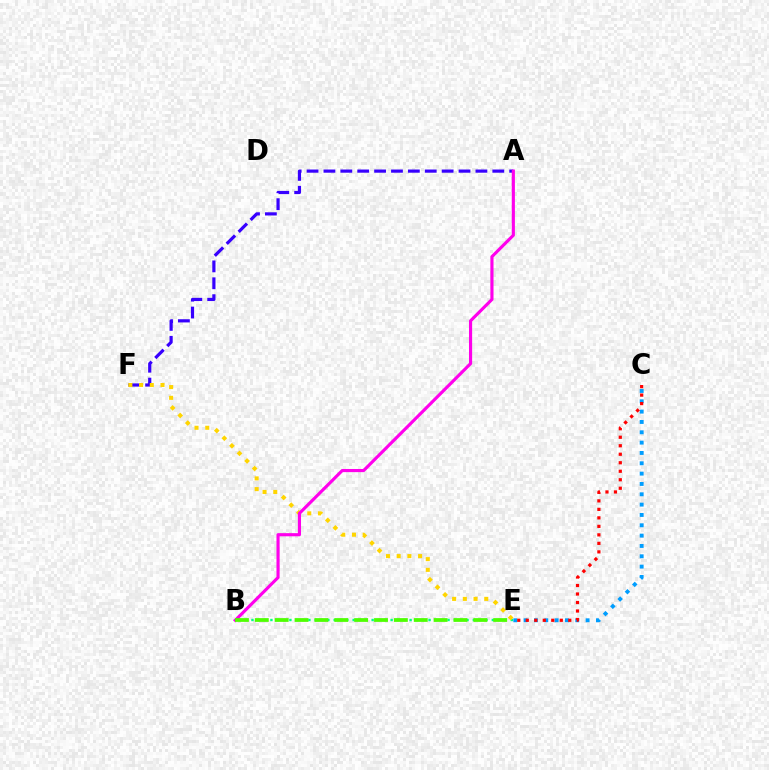{('B', 'E'): [{'color': '#00ff86', 'line_style': 'dotted', 'thickness': 1.72}, {'color': '#4fff00', 'line_style': 'dashed', 'thickness': 2.7}], ('C', 'E'): [{'color': '#009eff', 'line_style': 'dotted', 'thickness': 2.81}, {'color': '#ff0000', 'line_style': 'dotted', 'thickness': 2.31}], ('A', 'F'): [{'color': '#3700ff', 'line_style': 'dashed', 'thickness': 2.29}], ('E', 'F'): [{'color': '#ffd500', 'line_style': 'dotted', 'thickness': 2.91}], ('A', 'B'): [{'color': '#ff00ed', 'line_style': 'solid', 'thickness': 2.26}]}